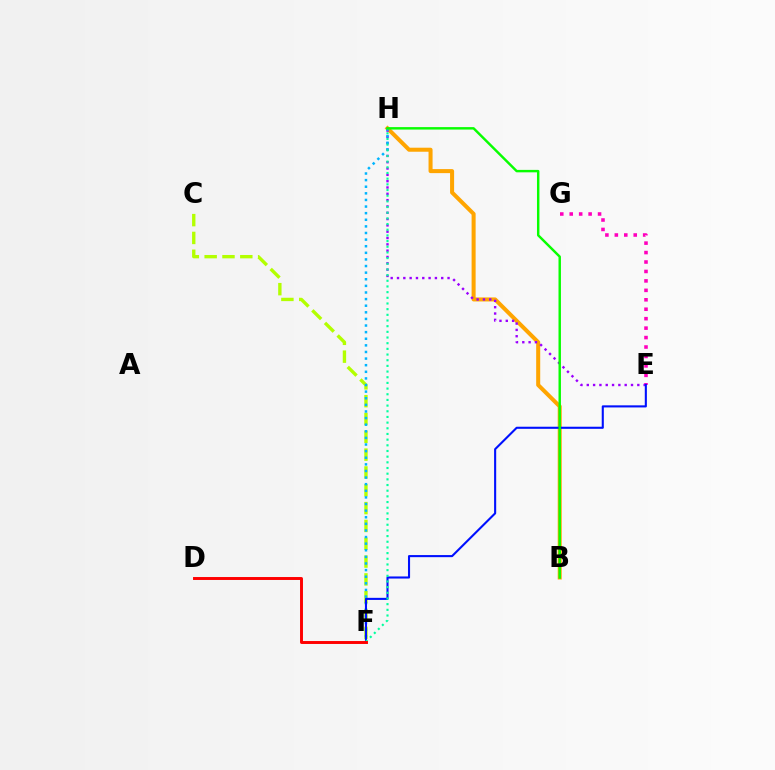{('B', 'H'): [{'color': '#ffa500', 'line_style': 'solid', 'thickness': 2.9}, {'color': '#08ff00', 'line_style': 'solid', 'thickness': 1.76}], ('C', 'F'): [{'color': '#b3ff00', 'line_style': 'dashed', 'thickness': 2.42}], ('E', 'G'): [{'color': '#ff00bd', 'line_style': 'dotted', 'thickness': 2.57}], ('E', 'H'): [{'color': '#9b00ff', 'line_style': 'dotted', 'thickness': 1.72}], ('F', 'H'): [{'color': '#00b5ff', 'line_style': 'dotted', 'thickness': 1.8}, {'color': '#00ff9d', 'line_style': 'dotted', 'thickness': 1.54}], ('E', 'F'): [{'color': '#0010ff', 'line_style': 'solid', 'thickness': 1.51}], ('D', 'F'): [{'color': '#ff0000', 'line_style': 'solid', 'thickness': 2.11}]}